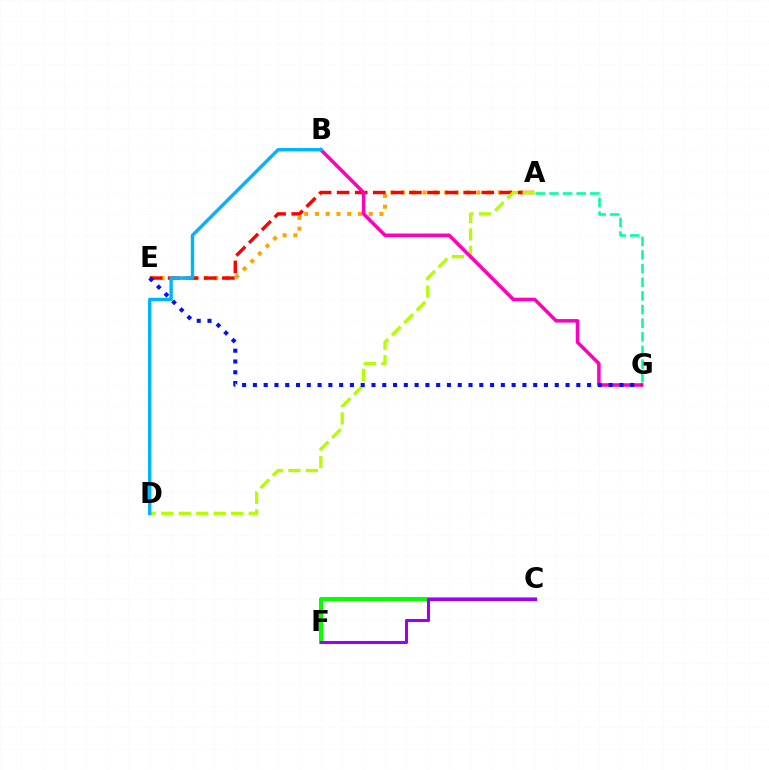{('C', 'F'): [{'color': '#08ff00', 'line_style': 'solid', 'thickness': 2.92}, {'color': '#9b00ff', 'line_style': 'solid', 'thickness': 2.2}], ('A', 'E'): [{'color': '#ffa500', 'line_style': 'dotted', 'thickness': 2.92}, {'color': '#ff0000', 'line_style': 'dashed', 'thickness': 2.46}], ('A', 'D'): [{'color': '#b3ff00', 'line_style': 'dashed', 'thickness': 2.38}], ('B', 'G'): [{'color': '#ff00bd', 'line_style': 'solid', 'thickness': 2.54}], ('B', 'D'): [{'color': '#00b5ff', 'line_style': 'solid', 'thickness': 2.46}], ('E', 'G'): [{'color': '#0010ff', 'line_style': 'dotted', 'thickness': 2.93}], ('A', 'G'): [{'color': '#00ff9d', 'line_style': 'dashed', 'thickness': 1.85}]}